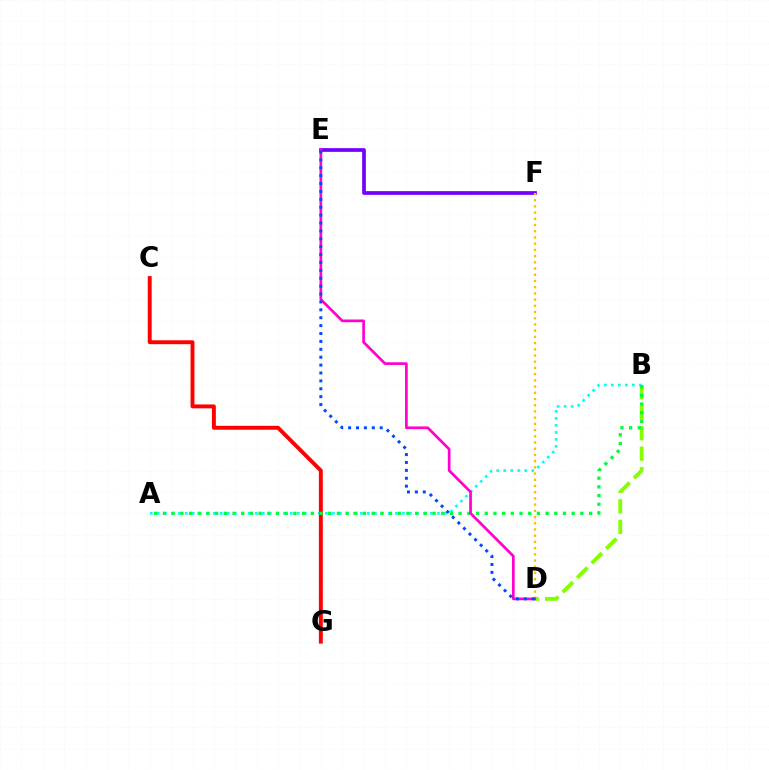{('E', 'F'): [{'color': '#7200ff', 'line_style': 'solid', 'thickness': 2.67}], ('D', 'F'): [{'color': '#ffbd00', 'line_style': 'dotted', 'thickness': 1.69}], ('B', 'D'): [{'color': '#84ff00', 'line_style': 'dashed', 'thickness': 2.79}], ('A', 'B'): [{'color': '#00fff6', 'line_style': 'dotted', 'thickness': 1.9}, {'color': '#00ff39', 'line_style': 'dotted', 'thickness': 2.36}], ('C', 'G'): [{'color': '#ff0000', 'line_style': 'solid', 'thickness': 2.82}], ('D', 'E'): [{'color': '#ff00cf', 'line_style': 'solid', 'thickness': 1.94}, {'color': '#004bff', 'line_style': 'dotted', 'thickness': 2.14}]}